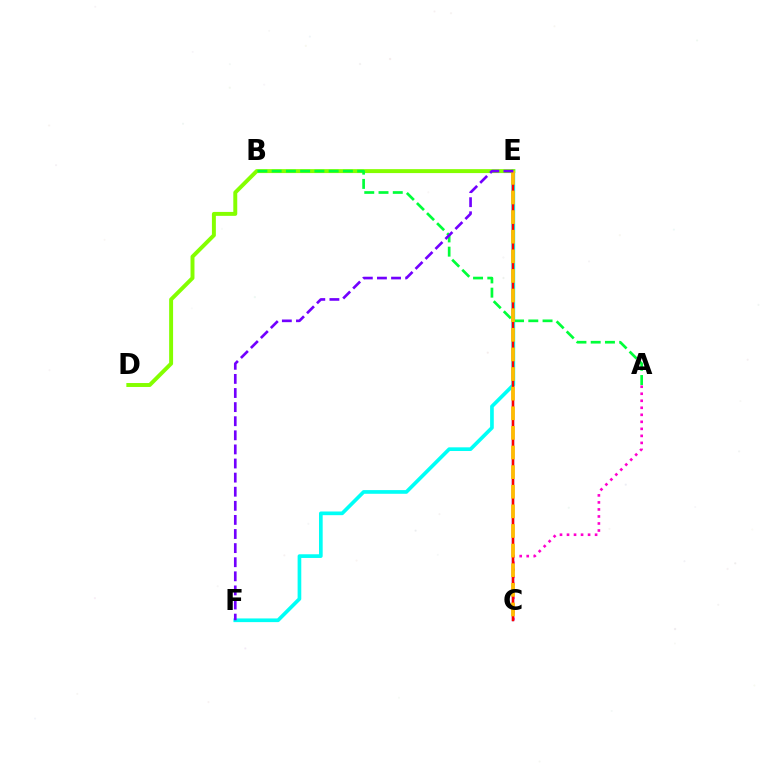{('A', 'C'): [{'color': '#ff00cf', 'line_style': 'dotted', 'thickness': 1.91}], ('C', 'E'): [{'color': '#004bff', 'line_style': 'solid', 'thickness': 1.64}, {'color': '#ff0000', 'line_style': 'solid', 'thickness': 1.77}, {'color': '#ffbd00', 'line_style': 'dashed', 'thickness': 2.67}], ('E', 'F'): [{'color': '#00fff6', 'line_style': 'solid', 'thickness': 2.65}, {'color': '#7200ff', 'line_style': 'dashed', 'thickness': 1.92}], ('D', 'E'): [{'color': '#84ff00', 'line_style': 'solid', 'thickness': 2.84}], ('A', 'B'): [{'color': '#00ff39', 'line_style': 'dashed', 'thickness': 1.94}]}